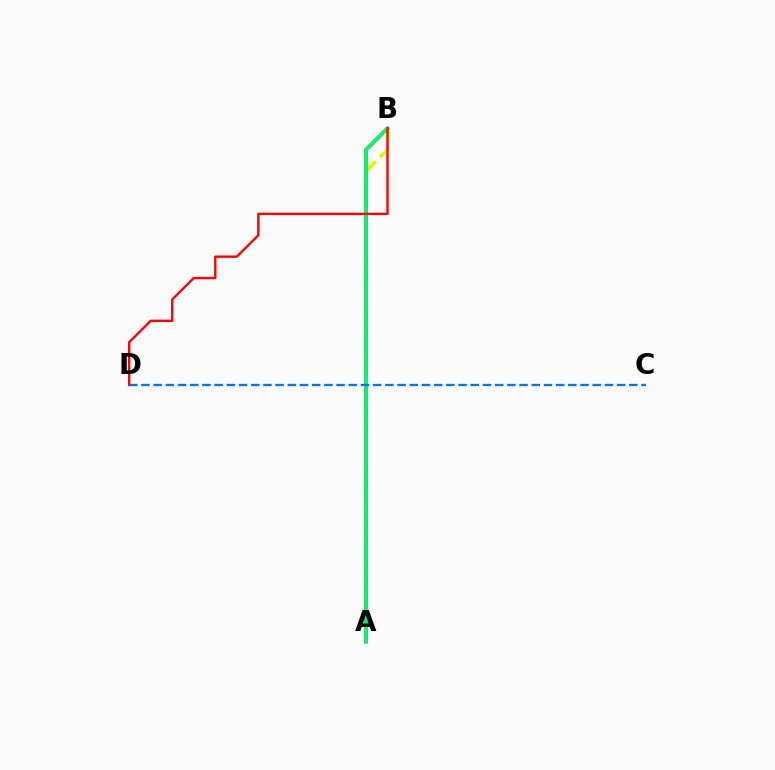{('A', 'B'): [{'color': '#d1ff00', 'line_style': 'dashed', 'thickness': 2.57}, {'color': '#b900ff', 'line_style': 'solid', 'thickness': 2.48}, {'color': '#00ff5c', 'line_style': 'solid', 'thickness': 2.52}], ('B', 'D'): [{'color': '#ff0000', 'line_style': 'solid', 'thickness': 1.71}], ('C', 'D'): [{'color': '#0074ff', 'line_style': 'dashed', 'thickness': 1.66}]}